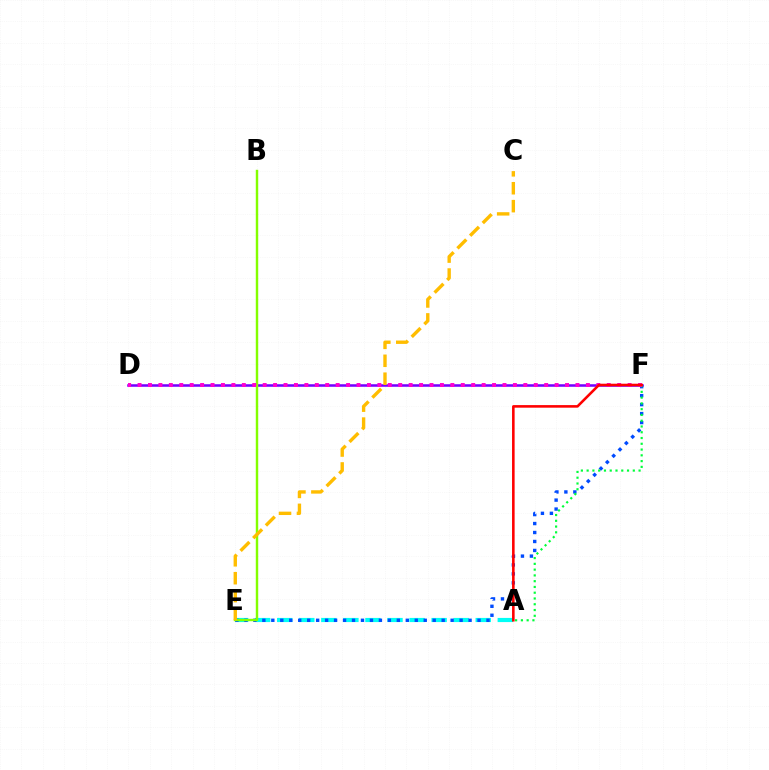{('A', 'E'): [{'color': '#00fff6', 'line_style': 'dashed', 'thickness': 3.0}], ('D', 'F'): [{'color': '#7200ff', 'line_style': 'solid', 'thickness': 1.82}, {'color': '#ff00cf', 'line_style': 'dotted', 'thickness': 2.83}], ('E', 'F'): [{'color': '#004bff', 'line_style': 'dotted', 'thickness': 2.44}], ('A', 'F'): [{'color': '#00ff39', 'line_style': 'dotted', 'thickness': 1.57}, {'color': '#ff0000', 'line_style': 'solid', 'thickness': 1.86}], ('B', 'E'): [{'color': '#84ff00', 'line_style': 'solid', 'thickness': 1.76}], ('C', 'E'): [{'color': '#ffbd00', 'line_style': 'dashed', 'thickness': 2.43}]}